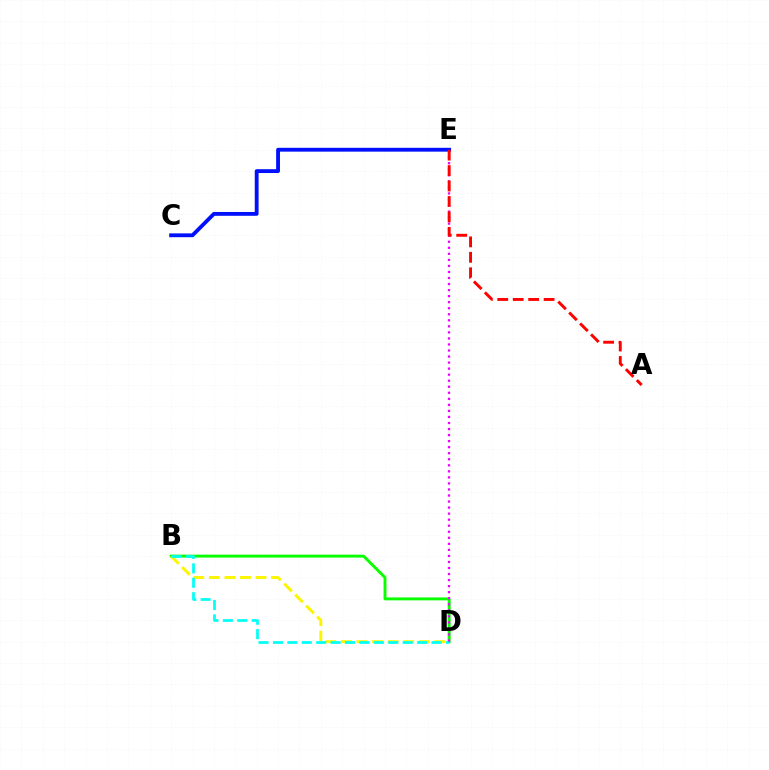{('C', 'E'): [{'color': '#0010ff', 'line_style': 'solid', 'thickness': 2.76}], ('B', 'D'): [{'color': '#08ff00', 'line_style': 'solid', 'thickness': 2.1}, {'color': '#fcf500', 'line_style': 'dashed', 'thickness': 2.11}, {'color': '#00fff6', 'line_style': 'dashed', 'thickness': 1.96}], ('D', 'E'): [{'color': '#ee00ff', 'line_style': 'dotted', 'thickness': 1.64}], ('A', 'E'): [{'color': '#ff0000', 'line_style': 'dashed', 'thickness': 2.1}]}